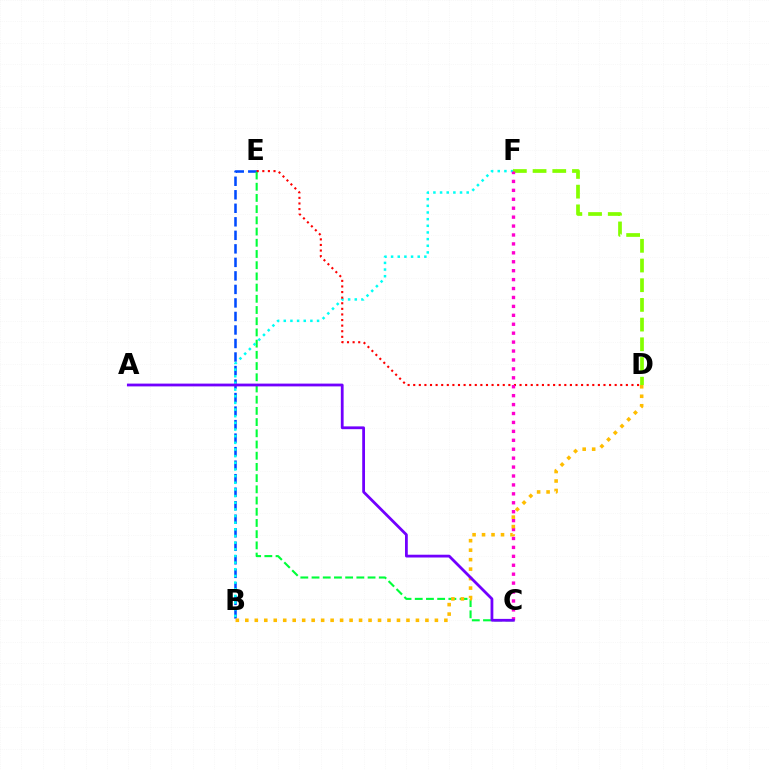{('B', 'E'): [{'color': '#004bff', 'line_style': 'dashed', 'thickness': 1.84}], ('C', 'E'): [{'color': '#00ff39', 'line_style': 'dashed', 'thickness': 1.52}], ('B', 'F'): [{'color': '#00fff6', 'line_style': 'dotted', 'thickness': 1.81}], ('D', 'E'): [{'color': '#ff0000', 'line_style': 'dotted', 'thickness': 1.52}], ('D', 'F'): [{'color': '#84ff00', 'line_style': 'dashed', 'thickness': 2.68}], ('C', 'F'): [{'color': '#ff00cf', 'line_style': 'dotted', 'thickness': 2.43}], ('B', 'D'): [{'color': '#ffbd00', 'line_style': 'dotted', 'thickness': 2.58}], ('A', 'C'): [{'color': '#7200ff', 'line_style': 'solid', 'thickness': 2.01}]}